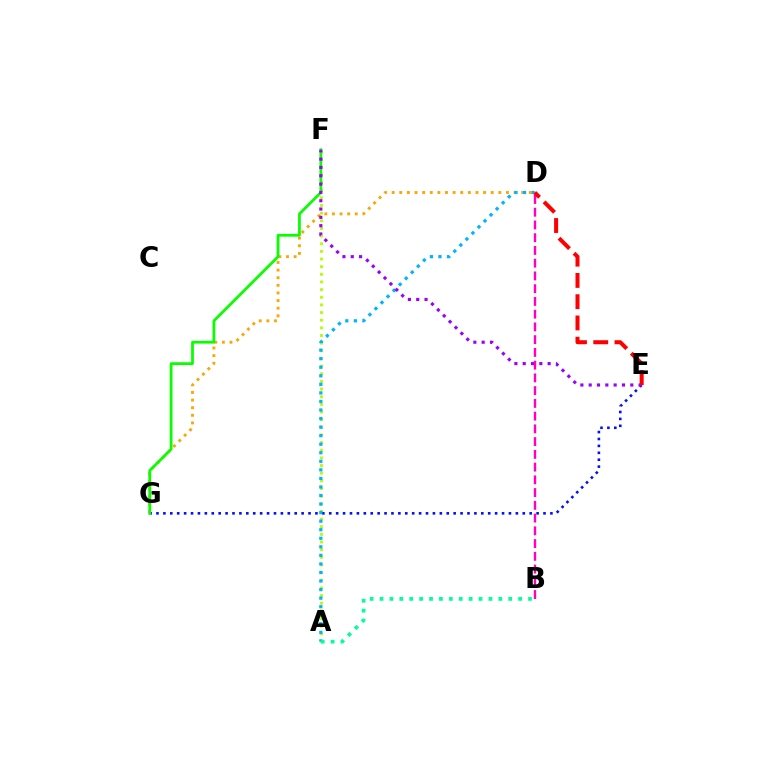{('D', 'G'): [{'color': '#ffa500', 'line_style': 'dotted', 'thickness': 2.07}], ('A', 'F'): [{'color': '#b3ff00', 'line_style': 'dotted', 'thickness': 2.08}], ('E', 'G'): [{'color': '#0010ff', 'line_style': 'dotted', 'thickness': 1.88}], ('A', 'D'): [{'color': '#00b5ff', 'line_style': 'dotted', 'thickness': 2.32}], ('F', 'G'): [{'color': '#08ff00', 'line_style': 'solid', 'thickness': 1.99}], ('A', 'B'): [{'color': '#00ff9d', 'line_style': 'dotted', 'thickness': 2.69}], ('E', 'F'): [{'color': '#9b00ff', 'line_style': 'dotted', 'thickness': 2.26}], ('B', 'D'): [{'color': '#ff00bd', 'line_style': 'dashed', 'thickness': 1.73}], ('D', 'E'): [{'color': '#ff0000', 'line_style': 'dashed', 'thickness': 2.89}]}